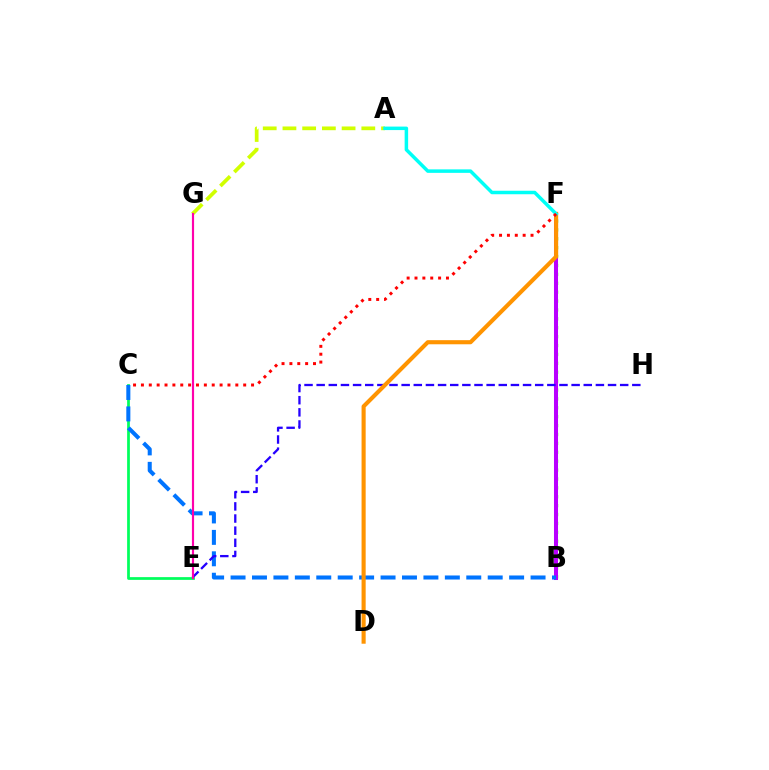{('C', 'E'): [{'color': '#00ff5c', 'line_style': 'solid', 'thickness': 1.98}], ('B', 'F'): [{'color': '#3dff00', 'line_style': 'dotted', 'thickness': 2.42}, {'color': '#b900ff', 'line_style': 'solid', 'thickness': 2.9}], ('B', 'C'): [{'color': '#0074ff', 'line_style': 'dashed', 'thickness': 2.91}], ('E', 'H'): [{'color': '#2500ff', 'line_style': 'dashed', 'thickness': 1.65}], ('D', 'F'): [{'color': '#ff9400', 'line_style': 'solid', 'thickness': 2.96}], ('A', 'G'): [{'color': '#d1ff00', 'line_style': 'dashed', 'thickness': 2.68}], ('A', 'F'): [{'color': '#00fff6', 'line_style': 'solid', 'thickness': 2.52}], ('E', 'G'): [{'color': '#ff00ac', 'line_style': 'solid', 'thickness': 1.56}], ('C', 'F'): [{'color': '#ff0000', 'line_style': 'dotted', 'thickness': 2.14}]}